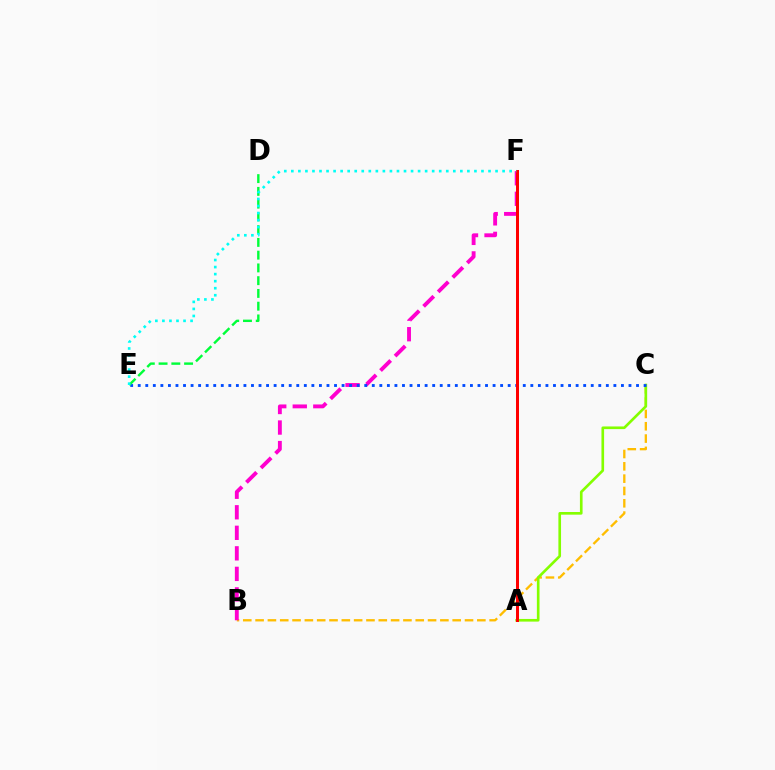{('B', 'C'): [{'color': '#ffbd00', 'line_style': 'dashed', 'thickness': 1.67}], ('B', 'F'): [{'color': '#ff00cf', 'line_style': 'dashed', 'thickness': 2.79}], ('A', 'F'): [{'color': '#7200ff', 'line_style': 'dashed', 'thickness': 2.11}, {'color': '#ff0000', 'line_style': 'solid', 'thickness': 2.16}], ('A', 'C'): [{'color': '#84ff00', 'line_style': 'solid', 'thickness': 1.91}], ('C', 'E'): [{'color': '#004bff', 'line_style': 'dotted', 'thickness': 2.05}], ('D', 'E'): [{'color': '#00ff39', 'line_style': 'dashed', 'thickness': 1.73}], ('E', 'F'): [{'color': '#00fff6', 'line_style': 'dotted', 'thickness': 1.91}]}